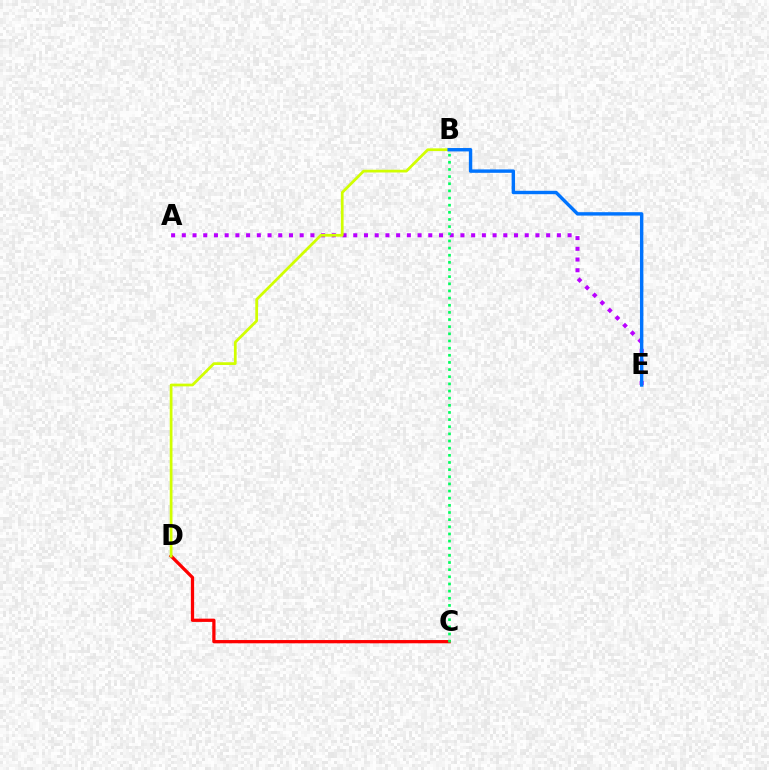{('C', 'D'): [{'color': '#ff0000', 'line_style': 'solid', 'thickness': 2.35}], ('A', 'E'): [{'color': '#b900ff', 'line_style': 'dotted', 'thickness': 2.91}], ('B', 'D'): [{'color': '#d1ff00', 'line_style': 'solid', 'thickness': 1.97}], ('B', 'C'): [{'color': '#00ff5c', 'line_style': 'dotted', 'thickness': 1.94}], ('B', 'E'): [{'color': '#0074ff', 'line_style': 'solid', 'thickness': 2.45}]}